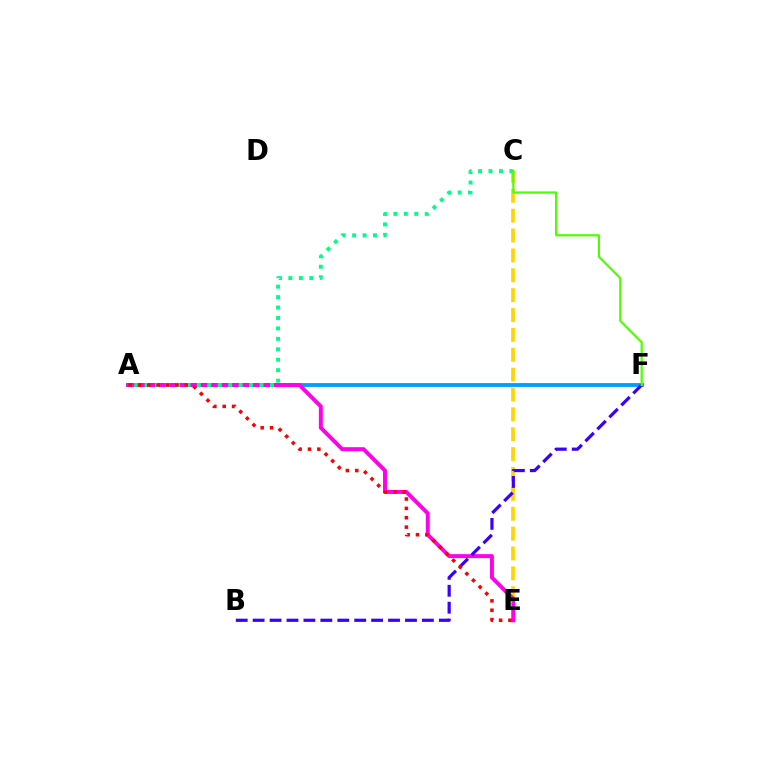{('A', 'F'): [{'color': '#009eff', 'line_style': 'solid', 'thickness': 2.76}], ('C', 'E'): [{'color': '#ffd500', 'line_style': 'dashed', 'thickness': 2.7}], ('A', 'E'): [{'color': '#ff00ed', 'line_style': 'solid', 'thickness': 2.85}, {'color': '#ff0000', 'line_style': 'dotted', 'thickness': 2.54}], ('A', 'C'): [{'color': '#00ff86', 'line_style': 'dotted', 'thickness': 2.84}], ('B', 'F'): [{'color': '#3700ff', 'line_style': 'dashed', 'thickness': 2.3}], ('C', 'F'): [{'color': '#4fff00', 'line_style': 'solid', 'thickness': 1.61}]}